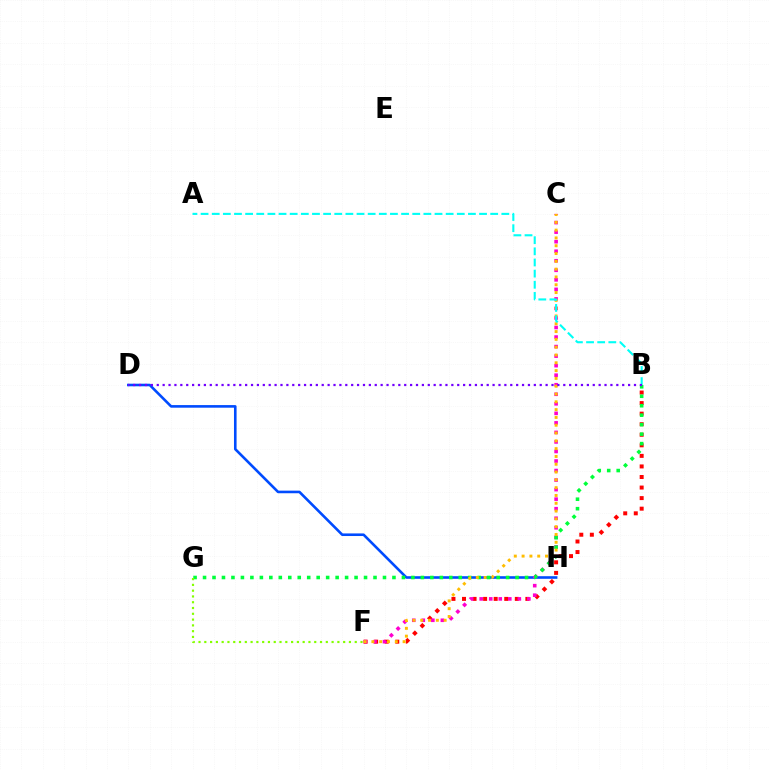{('B', 'F'): [{'color': '#ff0000', 'line_style': 'dotted', 'thickness': 2.87}], ('D', 'H'): [{'color': '#004bff', 'line_style': 'solid', 'thickness': 1.88}], ('C', 'F'): [{'color': '#ff00cf', 'line_style': 'dotted', 'thickness': 2.59}, {'color': '#ffbd00', 'line_style': 'dotted', 'thickness': 2.12}], ('B', 'G'): [{'color': '#00ff39', 'line_style': 'dotted', 'thickness': 2.57}], ('A', 'B'): [{'color': '#00fff6', 'line_style': 'dashed', 'thickness': 1.51}], ('F', 'G'): [{'color': '#84ff00', 'line_style': 'dotted', 'thickness': 1.57}], ('B', 'D'): [{'color': '#7200ff', 'line_style': 'dotted', 'thickness': 1.6}]}